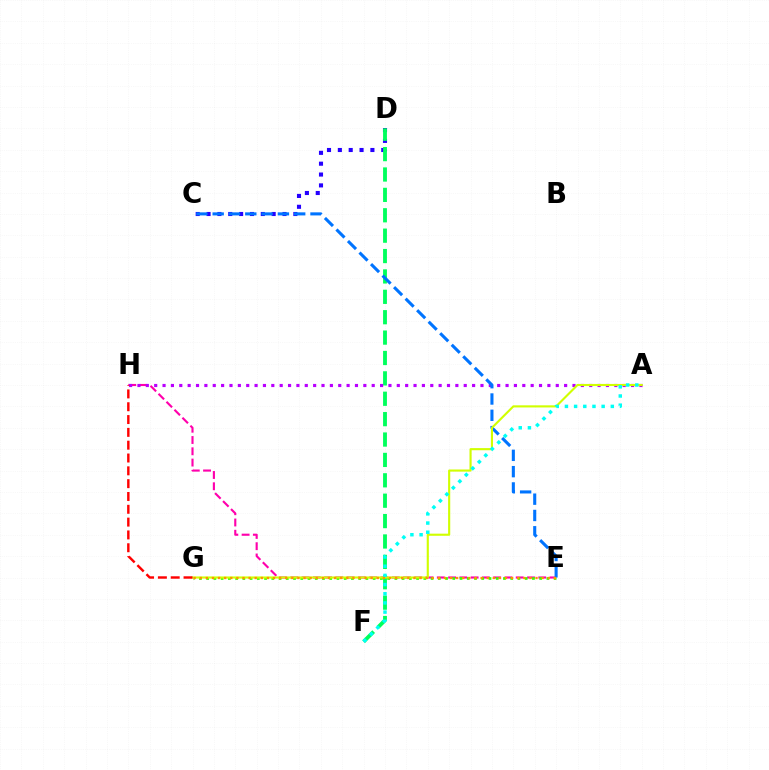{('C', 'D'): [{'color': '#2500ff', 'line_style': 'dotted', 'thickness': 2.95}], ('E', 'H'): [{'color': '#ff00ac', 'line_style': 'dashed', 'thickness': 1.53}], ('D', 'F'): [{'color': '#00ff5c', 'line_style': 'dashed', 'thickness': 2.77}], ('A', 'H'): [{'color': '#b900ff', 'line_style': 'dotted', 'thickness': 2.27}], ('E', 'G'): [{'color': '#3dff00', 'line_style': 'dotted', 'thickness': 1.97}, {'color': '#ff9400', 'line_style': 'dotted', 'thickness': 1.66}], ('C', 'E'): [{'color': '#0074ff', 'line_style': 'dashed', 'thickness': 2.21}], ('A', 'G'): [{'color': '#d1ff00', 'line_style': 'solid', 'thickness': 1.53}], ('A', 'F'): [{'color': '#00fff6', 'line_style': 'dotted', 'thickness': 2.49}], ('G', 'H'): [{'color': '#ff0000', 'line_style': 'dashed', 'thickness': 1.74}]}